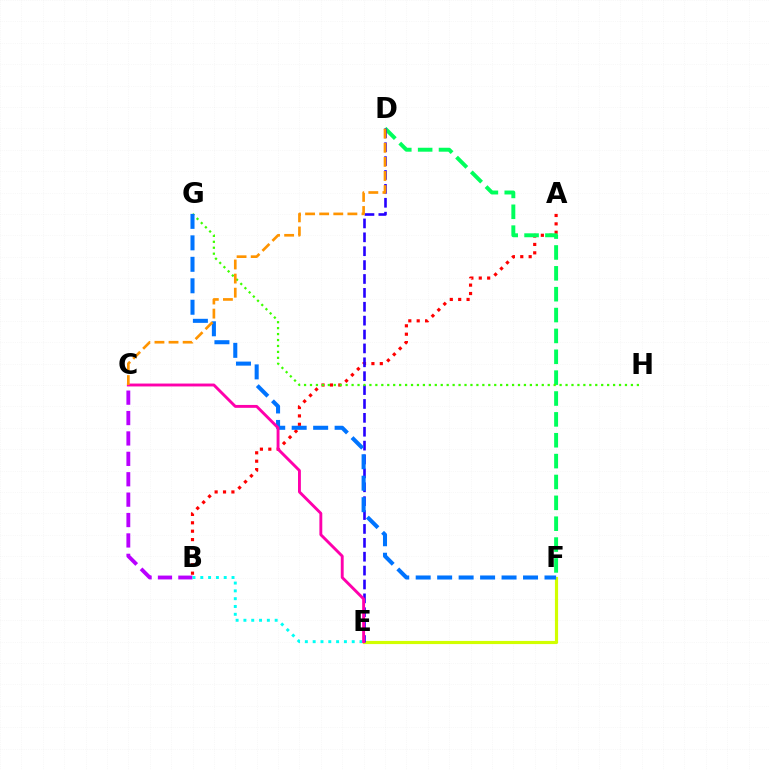{('E', 'F'): [{'color': '#d1ff00', 'line_style': 'solid', 'thickness': 2.27}], ('A', 'B'): [{'color': '#ff0000', 'line_style': 'dotted', 'thickness': 2.28}], ('D', 'F'): [{'color': '#00ff5c', 'line_style': 'dashed', 'thickness': 2.83}], ('D', 'E'): [{'color': '#2500ff', 'line_style': 'dashed', 'thickness': 1.89}], ('G', 'H'): [{'color': '#3dff00', 'line_style': 'dotted', 'thickness': 1.61}], ('F', 'G'): [{'color': '#0074ff', 'line_style': 'dashed', 'thickness': 2.92}], ('B', 'C'): [{'color': '#b900ff', 'line_style': 'dashed', 'thickness': 2.77}], ('B', 'E'): [{'color': '#00fff6', 'line_style': 'dotted', 'thickness': 2.12}], ('C', 'E'): [{'color': '#ff00ac', 'line_style': 'solid', 'thickness': 2.08}], ('C', 'D'): [{'color': '#ff9400', 'line_style': 'dashed', 'thickness': 1.92}]}